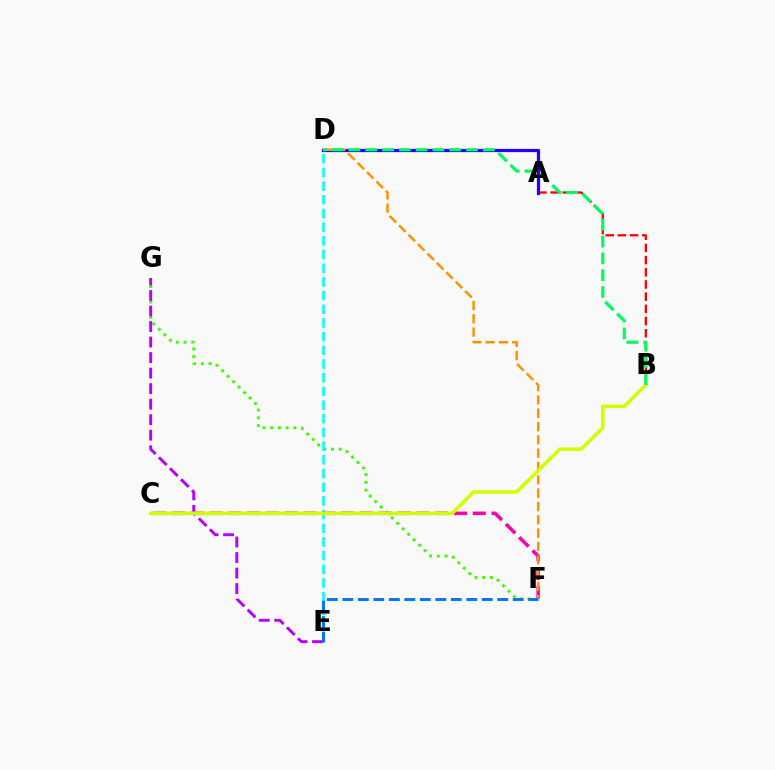{('F', 'G'): [{'color': '#3dff00', 'line_style': 'dotted', 'thickness': 2.1}], ('A', 'B'): [{'color': '#ff0000', 'line_style': 'dashed', 'thickness': 1.66}], ('A', 'D'): [{'color': '#2500ff', 'line_style': 'solid', 'thickness': 2.33}], ('D', 'E'): [{'color': '#00fff6', 'line_style': 'dashed', 'thickness': 1.86}], ('C', 'F'): [{'color': '#ff00ac', 'line_style': 'dashed', 'thickness': 2.55}], ('E', 'G'): [{'color': '#b900ff', 'line_style': 'dashed', 'thickness': 2.11}], ('D', 'F'): [{'color': '#ff9400', 'line_style': 'dashed', 'thickness': 1.81}], ('E', 'F'): [{'color': '#0074ff', 'line_style': 'dashed', 'thickness': 2.1}], ('B', 'C'): [{'color': '#d1ff00', 'line_style': 'solid', 'thickness': 2.58}], ('B', 'D'): [{'color': '#00ff5c', 'line_style': 'dashed', 'thickness': 2.28}]}